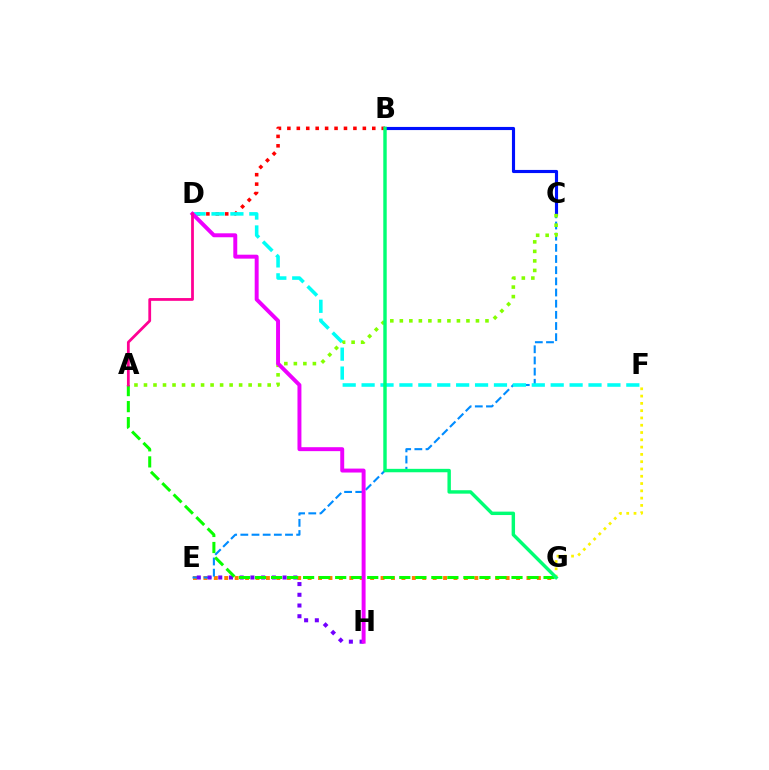{('B', 'C'): [{'color': '#0010ff', 'line_style': 'solid', 'thickness': 2.25}], ('E', 'G'): [{'color': '#ff7c00', 'line_style': 'dotted', 'thickness': 2.83}], ('B', 'D'): [{'color': '#ff0000', 'line_style': 'dotted', 'thickness': 2.56}], ('C', 'E'): [{'color': '#008cff', 'line_style': 'dashed', 'thickness': 1.52}], ('E', 'H'): [{'color': '#7200ff', 'line_style': 'dotted', 'thickness': 2.91}], ('F', 'G'): [{'color': '#fcf500', 'line_style': 'dotted', 'thickness': 1.98}], ('A', 'C'): [{'color': '#84ff00', 'line_style': 'dotted', 'thickness': 2.59}], ('D', 'F'): [{'color': '#00fff6', 'line_style': 'dashed', 'thickness': 2.57}], ('A', 'G'): [{'color': '#08ff00', 'line_style': 'dashed', 'thickness': 2.18}], ('D', 'H'): [{'color': '#ee00ff', 'line_style': 'solid', 'thickness': 2.84}], ('A', 'D'): [{'color': '#ff0094', 'line_style': 'solid', 'thickness': 2.0}], ('B', 'G'): [{'color': '#00ff74', 'line_style': 'solid', 'thickness': 2.47}]}